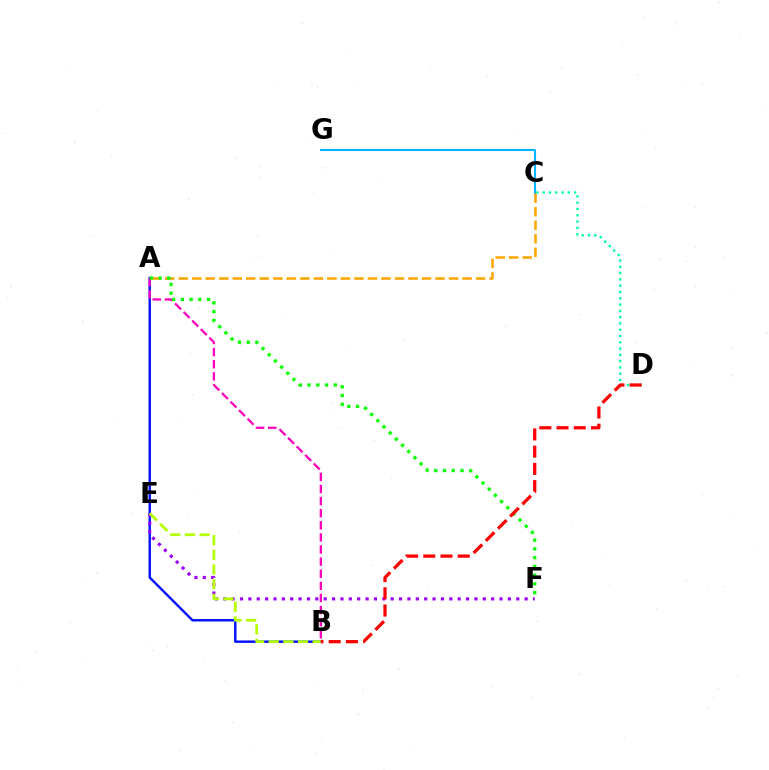{('C', 'G'): [{'color': '#00b5ff', 'line_style': 'solid', 'thickness': 1.51}], ('A', 'B'): [{'color': '#0010ff', 'line_style': 'solid', 'thickness': 1.73}, {'color': '#ff00bd', 'line_style': 'dashed', 'thickness': 1.64}], ('C', 'D'): [{'color': '#00ff9d', 'line_style': 'dotted', 'thickness': 1.71}], ('E', 'F'): [{'color': '#9b00ff', 'line_style': 'dotted', 'thickness': 2.27}], ('A', 'C'): [{'color': '#ffa500', 'line_style': 'dashed', 'thickness': 1.84}], ('A', 'F'): [{'color': '#08ff00', 'line_style': 'dotted', 'thickness': 2.37}], ('B', 'E'): [{'color': '#b3ff00', 'line_style': 'dashed', 'thickness': 1.99}], ('B', 'D'): [{'color': '#ff0000', 'line_style': 'dashed', 'thickness': 2.34}]}